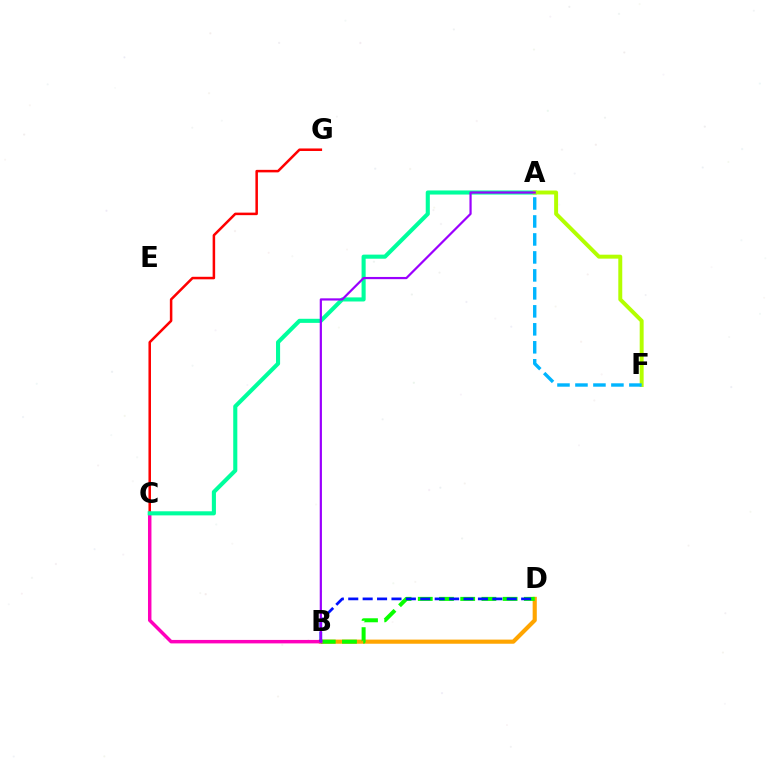{('B', 'D'): [{'color': '#ffa500', 'line_style': 'solid', 'thickness': 2.98}, {'color': '#08ff00', 'line_style': 'dashed', 'thickness': 2.88}, {'color': '#0010ff', 'line_style': 'dashed', 'thickness': 1.96}], ('C', 'G'): [{'color': '#ff0000', 'line_style': 'solid', 'thickness': 1.82}], ('B', 'C'): [{'color': '#ff00bd', 'line_style': 'solid', 'thickness': 2.49}], ('A', 'C'): [{'color': '#00ff9d', 'line_style': 'solid', 'thickness': 2.94}], ('A', 'F'): [{'color': '#b3ff00', 'line_style': 'solid', 'thickness': 2.84}, {'color': '#00b5ff', 'line_style': 'dashed', 'thickness': 2.44}], ('A', 'B'): [{'color': '#9b00ff', 'line_style': 'solid', 'thickness': 1.59}]}